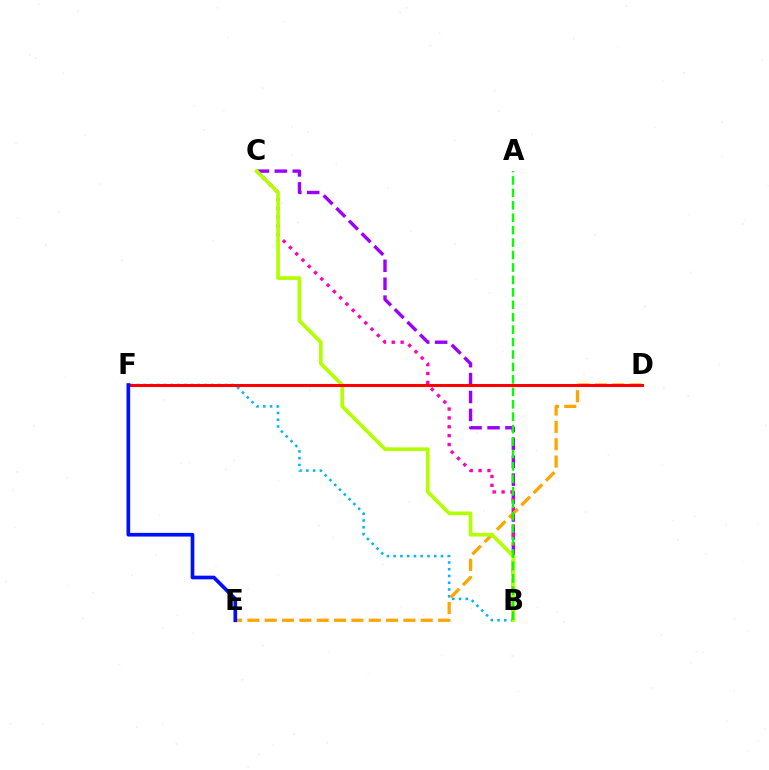{('B', 'F'): [{'color': '#00b5ff', 'line_style': 'dotted', 'thickness': 1.84}], ('B', 'C'): [{'color': '#9b00ff', 'line_style': 'dashed', 'thickness': 2.43}, {'color': '#ff00bd', 'line_style': 'dotted', 'thickness': 2.41}, {'color': '#b3ff00', 'line_style': 'solid', 'thickness': 2.64}], ('D', 'E'): [{'color': '#ffa500', 'line_style': 'dashed', 'thickness': 2.36}], ('D', 'F'): [{'color': '#00ff9d', 'line_style': 'dotted', 'thickness': 1.83}, {'color': '#ff0000', 'line_style': 'solid', 'thickness': 2.19}], ('A', 'B'): [{'color': '#08ff00', 'line_style': 'dashed', 'thickness': 1.69}], ('E', 'F'): [{'color': '#0010ff', 'line_style': 'solid', 'thickness': 2.64}]}